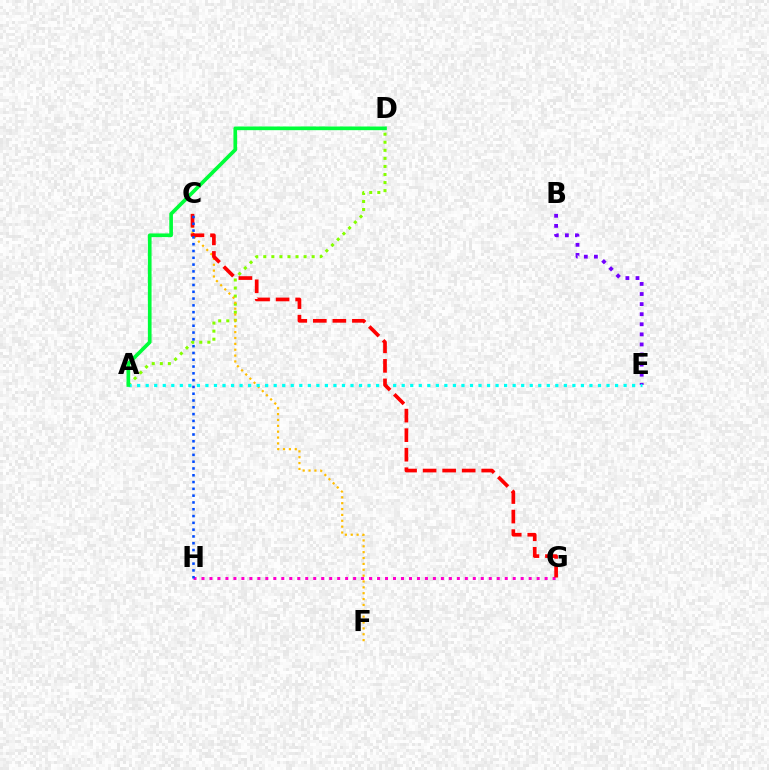{('G', 'H'): [{'color': '#ff00cf', 'line_style': 'dotted', 'thickness': 2.17}], ('B', 'E'): [{'color': '#7200ff', 'line_style': 'dotted', 'thickness': 2.74}], ('A', 'D'): [{'color': '#84ff00', 'line_style': 'dotted', 'thickness': 2.19}, {'color': '#00ff39', 'line_style': 'solid', 'thickness': 2.64}], ('C', 'F'): [{'color': '#ffbd00', 'line_style': 'dotted', 'thickness': 1.59}], ('A', 'E'): [{'color': '#00fff6', 'line_style': 'dotted', 'thickness': 2.32}], ('C', 'G'): [{'color': '#ff0000', 'line_style': 'dashed', 'thickness': 2.65}], ('C', 'H'): [{'color': '#004bff', 'line_style': 'dotted', 'thickness': 1.85}]}